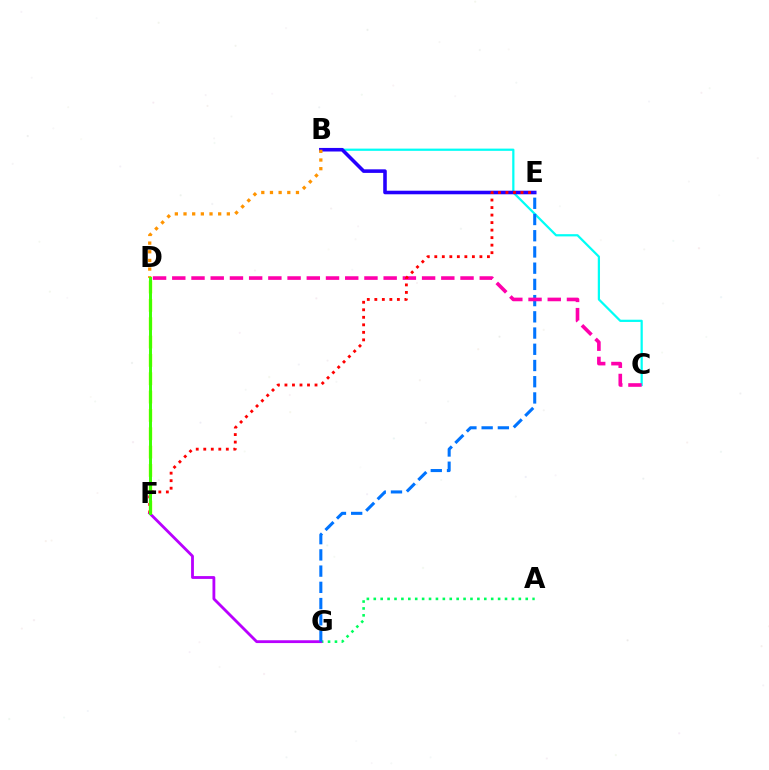{('B', 'C'): [{'color': '#00fff6', 'line_style': 'solid', 'thickness': 1.6}], ('B', 'E'): [{'color': '#2500ff', 'line_style': 'solid', 'thickness': 2.57}], ('A', 'G'): [{'color': '#00ff5c', 'line_style': 'dotted', 'thickness': 1.88}], ('D', 'F'): [{'color': '#d1ff00', 'line_style': 'dashed', 'thickness': 2.49}, {'color': '#3dff00', 'line_style': 'solid', 'thickness': 2.13}], ('F', 'G'): [{'color': '#b900ff', 'line_style': 'solid', 'thickness': 2.03}], ('E', 'G'): [{'color': '#0074ff', 'line_style': 'dashed', 'thickness': 2.2}], ('C', 'D'): [{'color': '#ff00ac', 'line_style': 'dashed', 'thickness': 2.61}], ('E', 'F'): [{'color': '#ff0000', 'line_style': 'dotted', 'thickness': 2.04}], ('B', 'D'): [{'color': '#ff9400', 'line_style': 'dotted', 'thickness': 2.35}]}